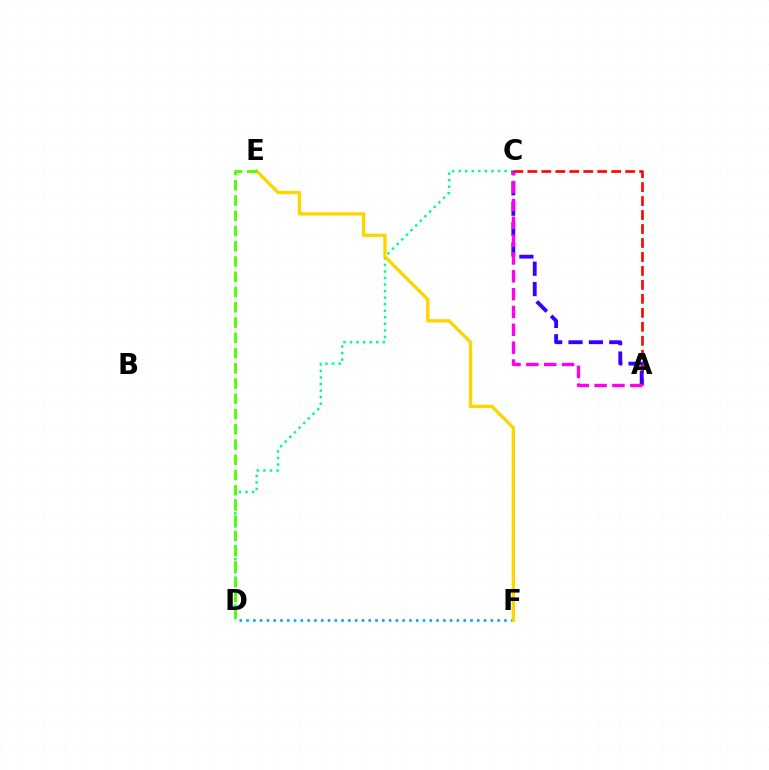{('D', 'F'): [{'color': '#009eff', 'line_style': 'dotted', 'thickness': 1.84}], ('C', 'D'): [{'color': '#00ff86', 'line_style': 'dotted', 'thickness': 1.78}], ('E', 'F'): [{'color': '#ffd500', 'line_style': 'solid', 'thickness': 2.41}], ('A', 'C'): [{'color': '#ff0000', 'line_style': 'dashed', 'thickness': 1.9}, {'color': '#3700ff', 'line_style': 'dashed', 'thickness': 2.77}, {'color': '#ff00ed', 'line_style': 'dashed', 'thickness': 2.42}], ('D', 'E'): [{'color': '#4fff00', 'line_style': 'dashed', 'thickness': 2.07}]}